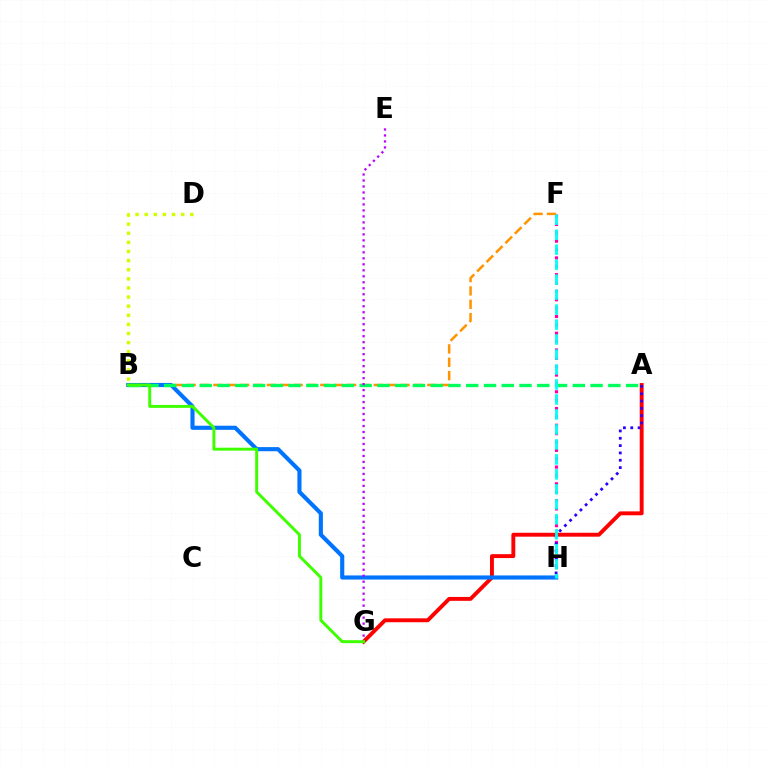{('F', 'H'): [{'color': '#ff00ac', 'line_style': 'dotted', 'thickness': 2.27}, {'color': '#00fff6', 'line_style': 'dashed', 'thickness': 2.03}], ('A', 'G'): [{'color': '#ff0000', 'line_style': 'solid', 'thickness': 2.81}], ('B', 'F'): [{'color': '#ff9400', 'line_style': 'dashed', 'thickness': 1.82}], ('A', 'H'): [{'color': '#2500ff', 'line_style': 'dotted', 'thickness': 1.99}], ('B', 'H'): [{'color': '#0074ff', 'line_style': 'solid', 'thickness': 2.97}], ('A', 'B'): [{'color': '#00ff5c', 'line_style': 'dashed', 'thickness': 2.41}], ('B', 'D'): [{'color': '#d1ff00', 'line_style': 'dotted', 'thickness': 2.48}], ('E', 'G'): [{'color': '#b900ff', 'line_style': 'dotted', 'thickness': 1.63}], ('B', 'G'): [{'color': '#3dff00', 'line_style': 'solid', 'thickness': 2.11}]}